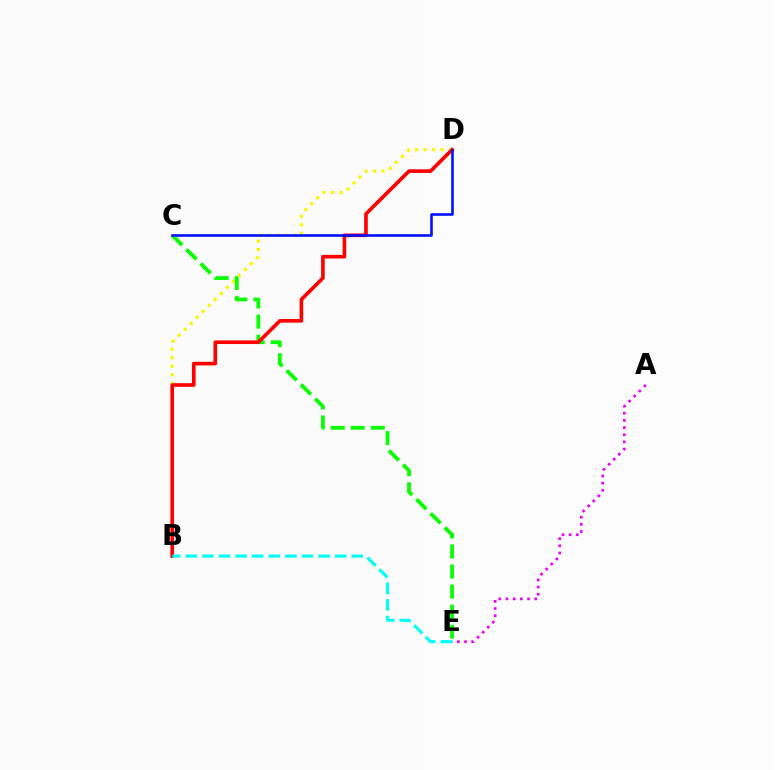{('A', 'E'): [{'color': '#ee00ff', 'line_style': 'dotted', 'thickness': 1.95}], ('B', 'D'): [{'color': '#fcf500', 'line_style': 'dotted', 'thickness': 2.3}, {'color': '#ff0000', 'line_style': 'solid', 'thickness': 2.62}], ('C', 'E'): [{'color': '#08ff00', 'line_style': 'dashed', 'thickness': 2.72}], ('B', 'E'): [{'color': '#00fff6', 'line_style': 'dashed', 'thickness': 2.26}], ('C', 'D'): [{'color': '#0010ff', 'line_style': 'solid', 'thickness': 1.87}]}